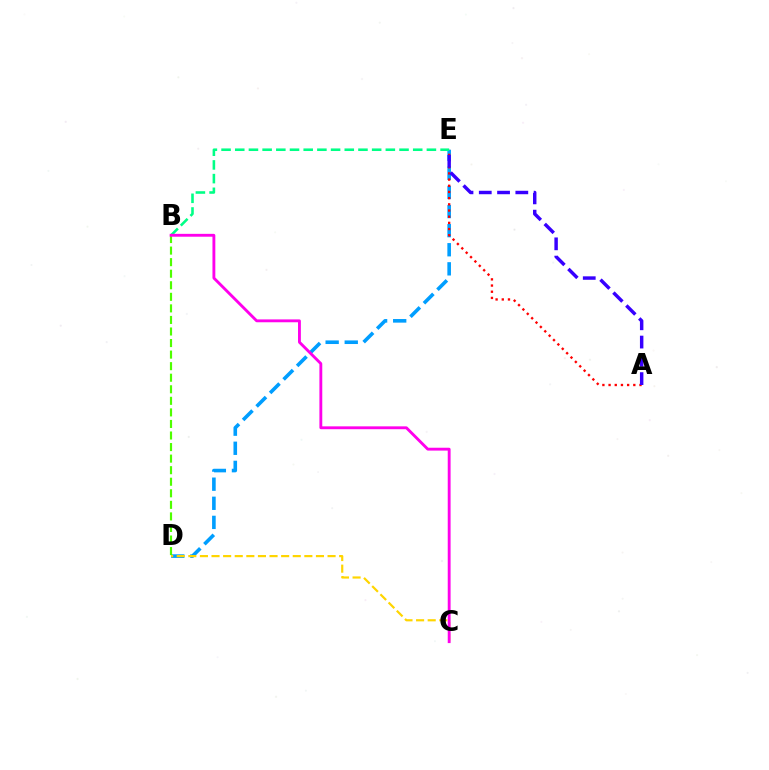{('D', 'E'): [{'color': '#009eff', 'line_style': 'dashed', 'thickness': 2.59}], ('B', 'D'): [{'color': '#4fff00', 'line_style': 'dashed', 'thickness': 1.57}], ('A', 'E'): [{'color': '#ff0000', 'line_style': 'dotted', 'thickness': 1.68}, {'color': '#3700ff', 'line_style': 'dashed', 'thickness': 2.48}], ('C', 'D'): [{'color': '#ffd500', 'line_style': 'dashed', 'thickness': 1.58}], ('B', 'E'): [{'color': '#00ff86', 'line_style': 'dashed', 'thickness': 1.86}], ('B', 'C'): [{'color': '#ff00ed', 'line_style': 'solid', 'thickness': 2.06}]}